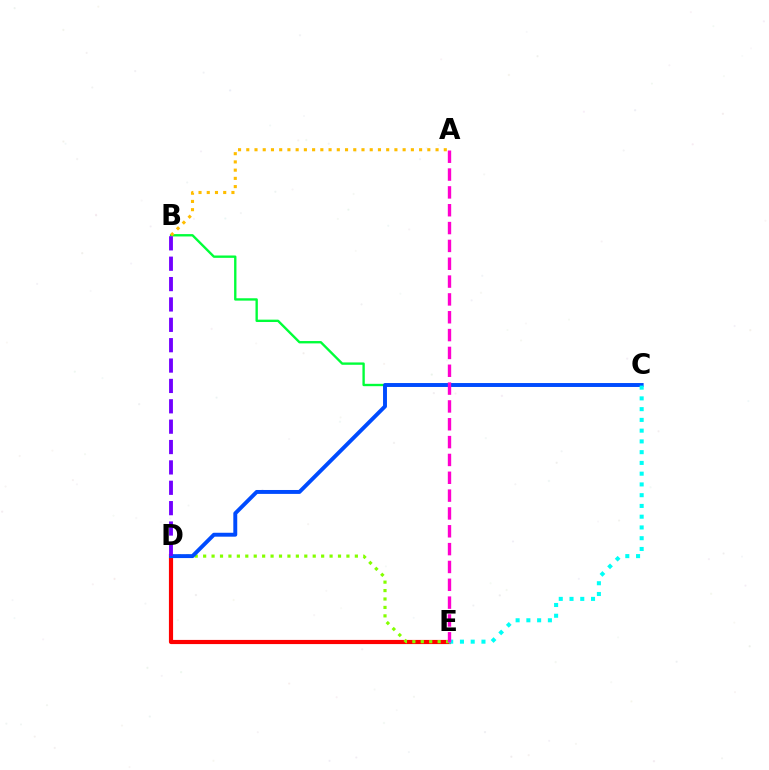{('B', 'C'): [{'color': '#00ff39', 'line_style': 'solid', 'thickness': 1.7}], ('D', 'E'): [{'color': '#ff0000', 'line_style': 'solid', 'thickness': 3.0}, {'color': '#84ff00', 'line_style': 'dotted', 'thickness': 2.29}], ('A', 'B'): [{'color': '#ffbd00', 'line_style': 'dotted', 'thickness': 2.24}], ('C', 'D'): [{'color': '#004bff', 'line_style': 'solid', 'thickness': 2.82}], ('B', 'D'): [{'color': '#7200ff', 'line_style': 'dashed', 'thickness': 2.77}], ('C', 'E'): [{'color': '#00fff6', 'line_style': 'dotted', 'thickness': 2.92}], ('A', 'E'): [{'color': '#ff00cf', 'line_style': 'dashed', 'thickness': 2.42}]}